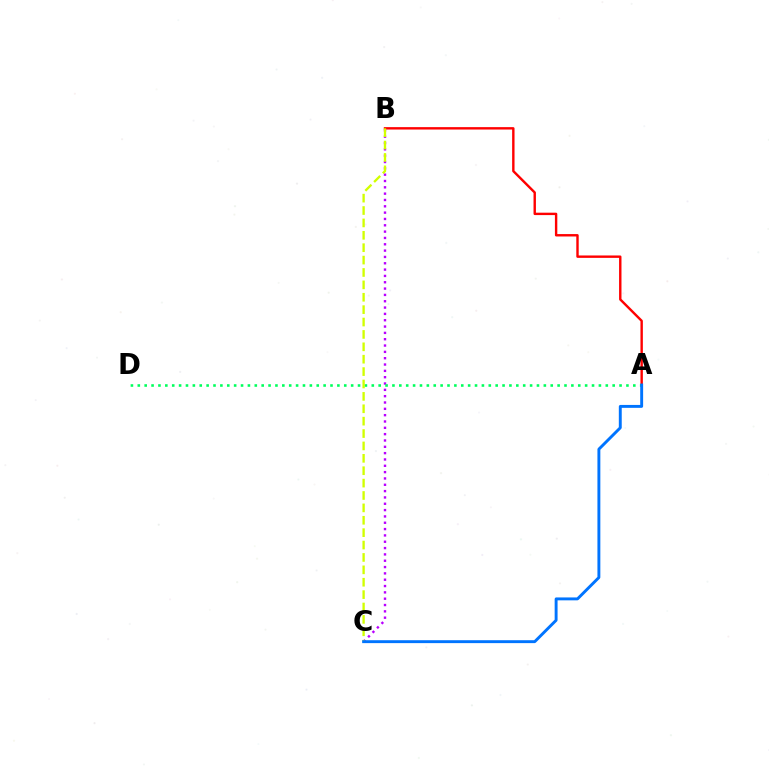{('A', 'B'): [{'color': '#ff0000', 'line_style': 'solid', 'thickness': 1.73}], ('B', 'C'): [{'color': '#b900ff', 'line_style': 'dotted', 'thickness': 1.72}, {'color': '#d1ff00', 'line_style': 'dashed', 'thickness': 1.68}], ('A', 'D'): [{'color': '#00ff5c', 'line_style': 'dotted', 'thickness': 1.87}], ('A', 'C'): [{'color': '#0074ff', 'line_style': 'solid', 'thickness': 2.1}]}